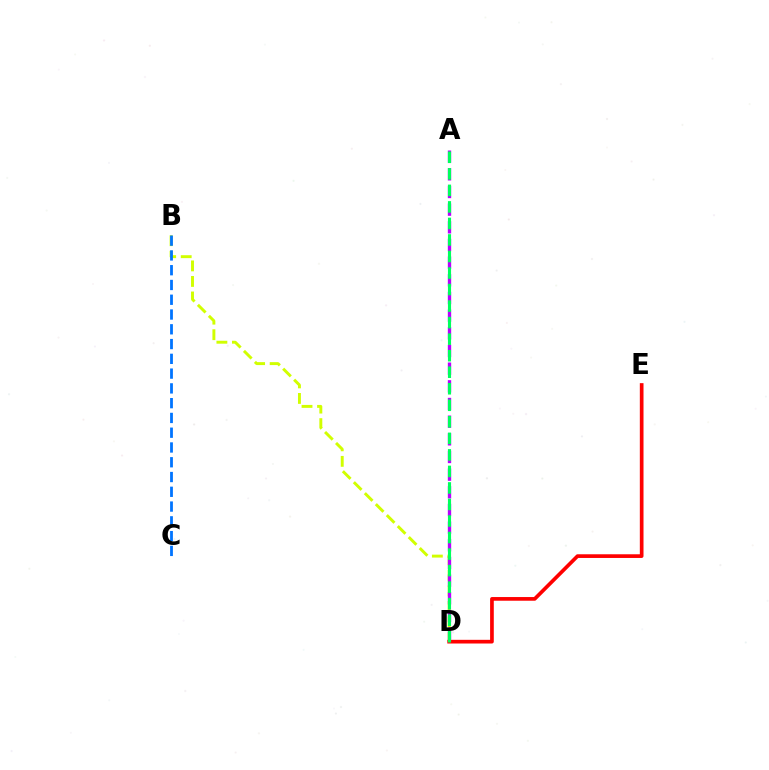{('B', 'D'): [{'color': '#d1ff00', 'line_style': 'dashed', 'thickness': 2.11}], ('D', 'E'): [{'color': '#ff0000', 'line_style': 'solid', 'thickness': 2.65}], ('B', 'C'): [{'color': '#0074ff', 'line_style': 'dashed', 'thickness': 2.01}], ('A', 'D'): [{'color': '#b900ff', 'line_style': 'dashed', 'thickness': 2.4}, {'color': '#00ff5c', 'line_style': 'dashed', 'thickness': 2.25}]}